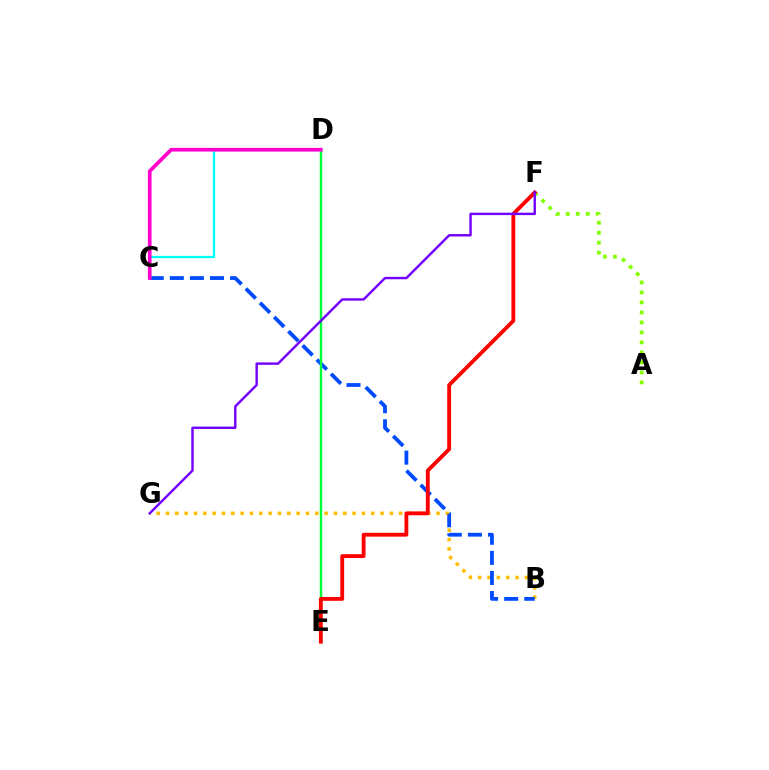{('B', 'G'): [{'color': '#ffbd00', 'line_style': 'dotted', 'thickness': 2.53}], ('A', 'F'): [{'color': '#84ff00', 'line_style': 'dotted', 'thickness': 2.72}], ('B', 'C'): [{'color': '#004bff', 'line_style': 'dashed', 'thickness': 2.73}], ('D', 'E'): [{'color': '#00ff39', 'line_style': 'solid', 'thickness': 1.76}], ('C', 'D'): [{'color': '#00fff6', 'line_style': 'solid', 'thickness': 1.64}, {'color': '#ff00cf', 'line_style': 'solid', 'thickness': 2.64}], ('E', 'F'): [{'color': '#ff0000', 'line_style': 'solid', 'thickness': 2.76}], ('F', 'G'): [{'color': '#7200ff', 'line_style': 'solid', 'thickness': 1.74}]}